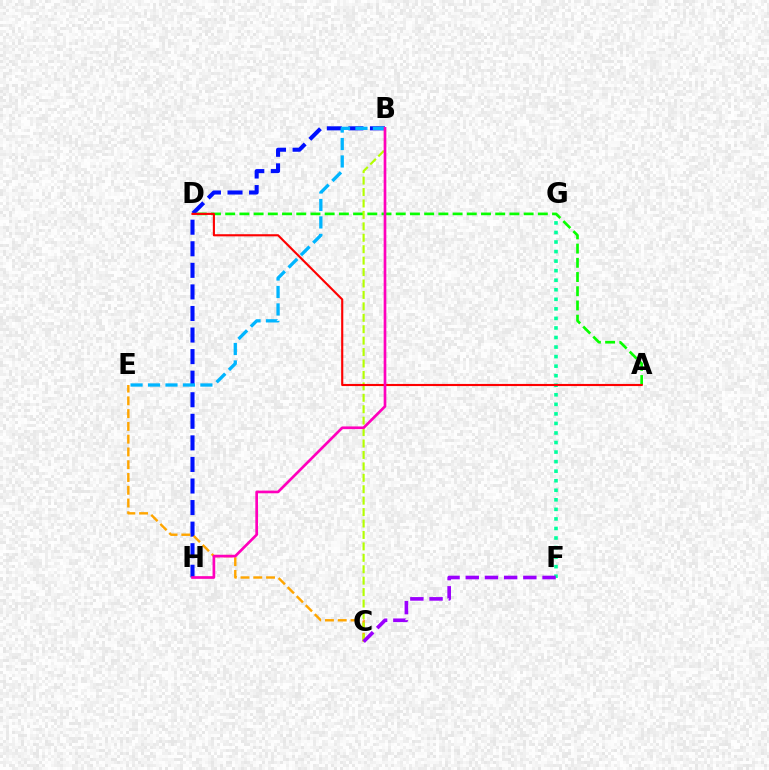{('B', 'H'): [{'color': '#0010ff', 'line_style': 'dashed', 'thickness': 2.93}, {'color': '#ff00bd', 'line_style': 'solid', 'thickness': 1.93}], ('F', 'G'): [{'color': '#00ff9d', 'line_style': 'dotted', 'thickness': 2.59}], ('A', 'D'): [{'color': '#08ff00', 'line_style': 'dashed', 'thickness': 1.93}, {'color': '#ff0000', 'line_style': 'solid', 'thickness': 1.53}], ('C', 'E'): [{'color': '#ffa500', 'line_style': 'dashed', 'thickness': 1.74}], ('B', 'C'): [{'color': '#b3ff00', 'line_style': 'dashed', 'thickness': 1.55}], ('B', 'E'): [{'color': '#00b5ff', 'line_style': 'dashed', 'thickness': 2.37}], ('C', 'F'): [{'color': '#9b00ff', 'line_style': 'dashed', 'thickness': 2.61}]}